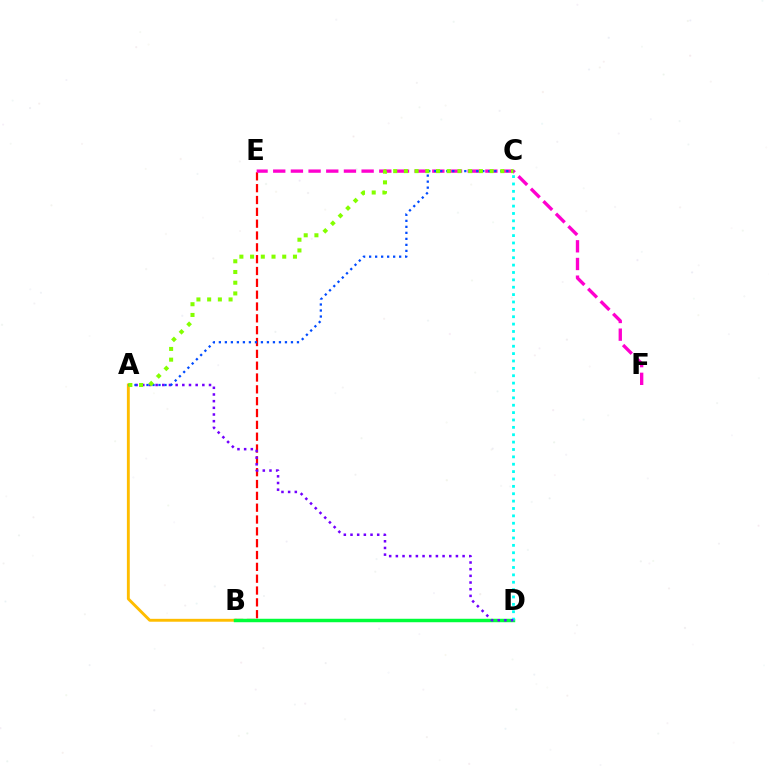{('B', 'E'): [{'color': '#ff0000', 'line_style': 'dashed', 'thickness': 1.61}], ('A', 'B'): [{'color': '#ffbd00', 'line_style': 'solid', 'thickness': 2.08}], ('E', 'F'): [{'color': '#ff00cf', 'line_style': 'dashed', 'thickness': 2.4}], ('B', 'D'): [{'color': '#00ff39', 'line_style': 'solid', 'thickness': 2.49}], ('C', 'D'): [{'color': '#00fff6', 'line_style': 'dotted', 'thickness': 2.0}], ('A', 'D'): [{'color': '#7200ff', 'line_style': 'dotted', 'thickness': 1.81}], ('A', 'C'): [{'color': '#004bff', 'line_style': 'dotted', 'thickness': 1.63}, {'color': '#84ff00', 'line_style': 'dotted', 'thickness': 2.91}]}